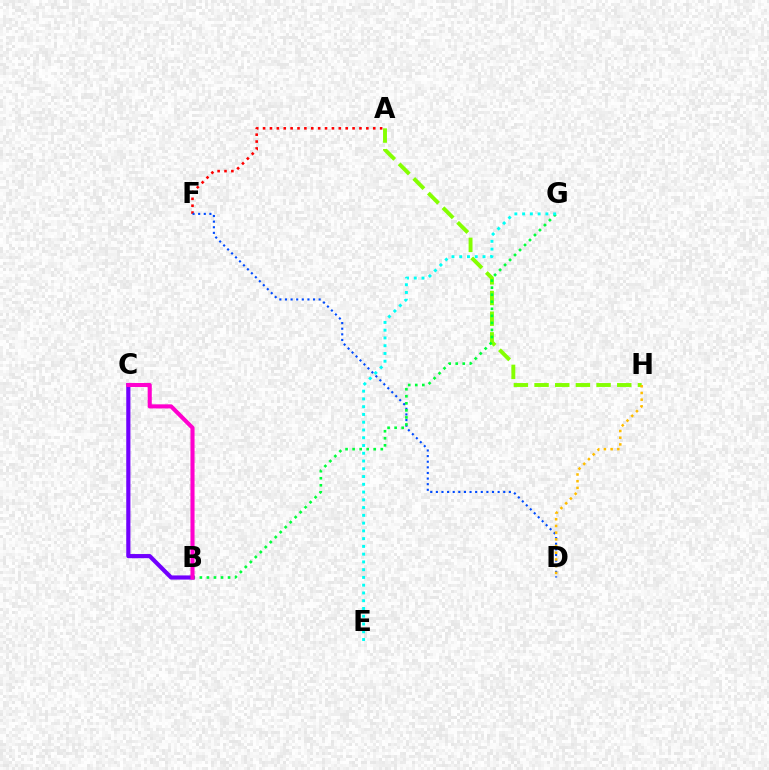{('A', 'H'): [{'color': '#84ff00', 'line_style': 'dashed', 'thickness': 2.81}], ('A', 'F'): [{'color': '#ff0000', 'line_style': 'dotted', 'thickness': 1.87}], ('D', 'F'): [{'color': '#004bff', 'line_style': 'dotted', 'thickness': 1.53}], ('B', 'G'): [{'color': '#00ff39', 'line_style': 'dotted', 'thickness': 1.91}], ('B', 'C'): [{'color': '#7200ff', 'line_style': 'solid', 'thickness': 2.99}, {'color': '#ff00cf', 'line_style': 'solid', 'thickness': 2.95}], ('D', 'H'): [{'color': '#ffbd00', 'line_style': 'dotted', 'thickness': 1.82}], ('E', 'G'): [{'color': '#00fff6', 'line_style': 'dotted', 'thickness': 2.11}]}